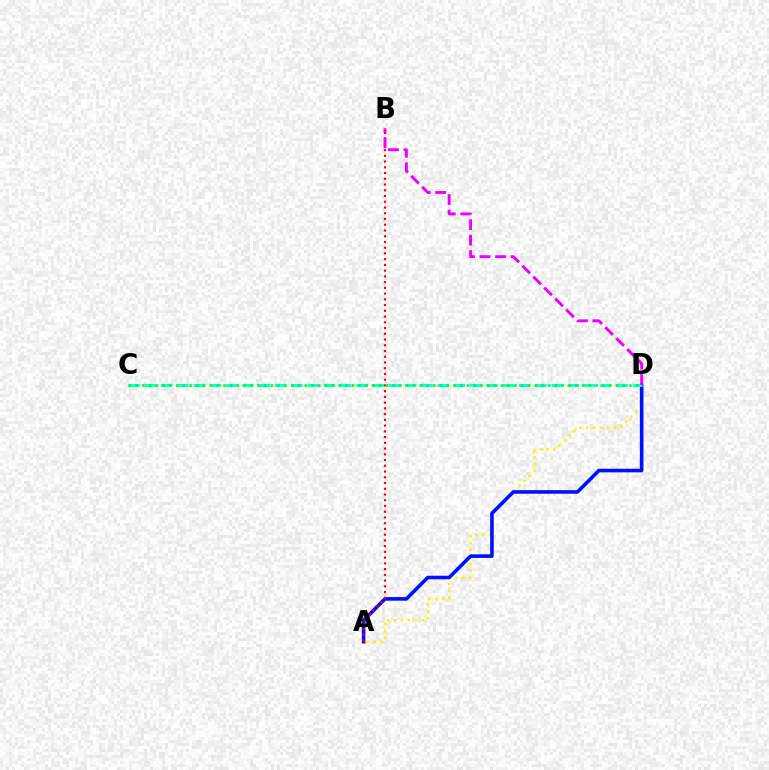{('A', 'D'): [{'color': '#fcf500', 'line_style': 'dotted', 'thickness': 1.89}, {'color': '#0010ff', 'line_style': 'solid', 'thickness': 2.59}], ('A', 'B'): [{'color': '#ff0000', 'line_style': 'dotted', 'thickness': 1.56}], ('C', 'D'): [{'color': '#00fff6', 'line_style': 'dashed', 'thickness': 2.21}, {'color': '#08ff00', 'line_style': 'dotted', 'thickness': 1.84}], ('B', 'D'): [{'color': '#ee00ff', 'line_style': 'dashed', 'thickness': 2.11}]}